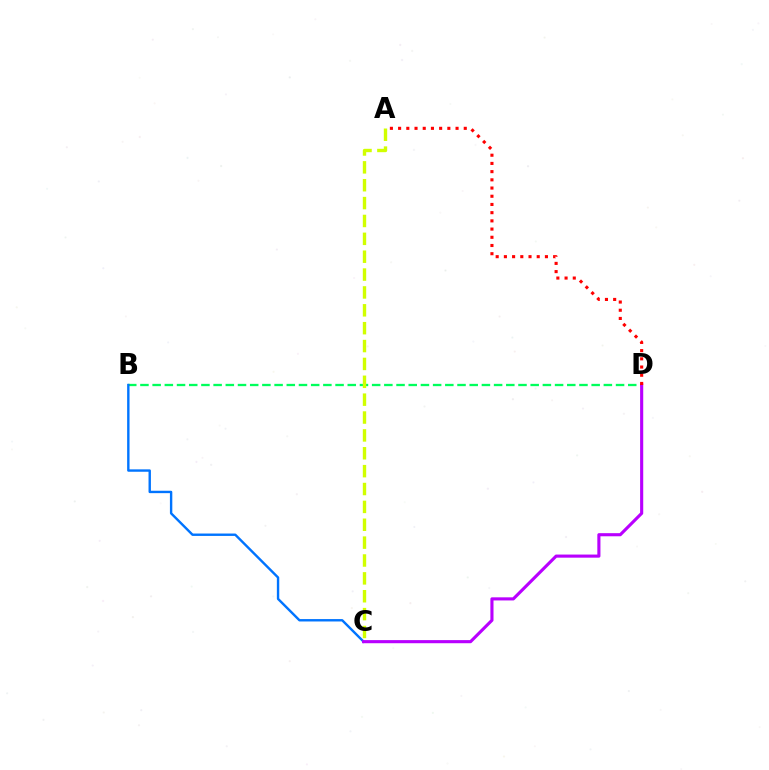{('B', 'D'): [{'color': '#00ff5c', 'line_style': 'dashed', 'thickness': 1.66}], ('B', 'C'): [{'color': '#0074ff', 'line_style': 'solid', 'thickness': 1.73}], ('C', 'D'): [{'color': '#b900ff', 'line_style': 'solid', 'thickness': 2.24}], ('A', 'D'): [{'color': '#ff0000', 'line_style': 'dotted', 'thickness': 2.23}], ('A', 'C'): [{'color': '#d1ff00', 'line_style': 'dashed', 'thickness': 2.43}]}